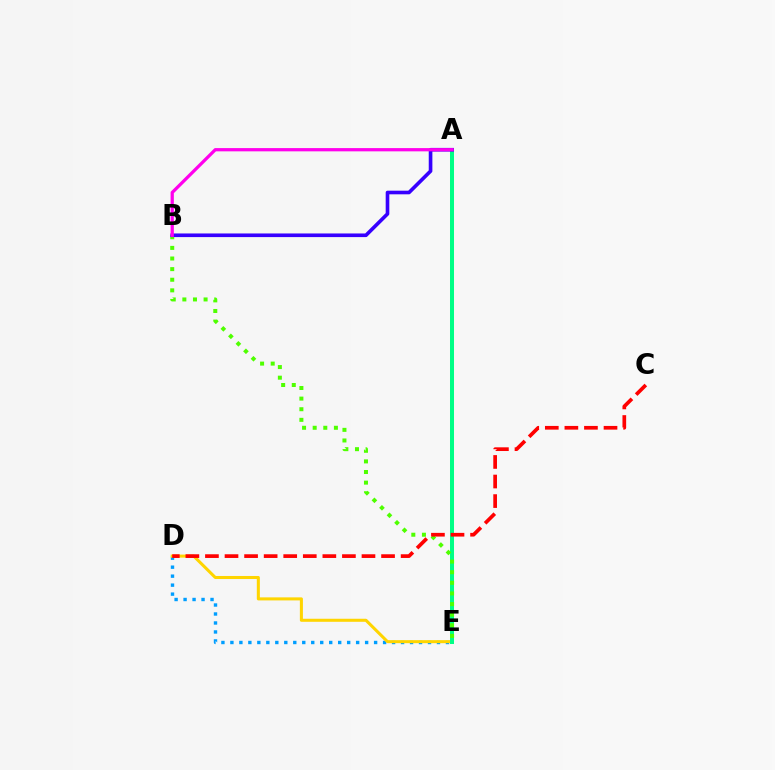{('D', 'E'): [{'color': '#009eff', 'line_style': 'dotted', 'thickness': 2.44}, {'color': '#ffd500', 'line_style': 'solid', 'thickness': 2.19}], ('A', 'E'): [{'color': '#00ff86', 'line_style': 'solid', 'thickness': 2.88}], ('B', 'E'): [{'color': '#4fff00', 'line_style': 'dotted', 'thickness': 2.88}], ('A', 'B'): [{'color': '#3700ff', 'line_style': 'solid', 'thickness': 2.62}, {'color': '#ff00ed', 'line_style': 'solid', 'thickness': 2.34}], ('C', 'D'): [{'color': '#ff0000', 'line_style': 'dashed', 'thickness': 2.66}]}